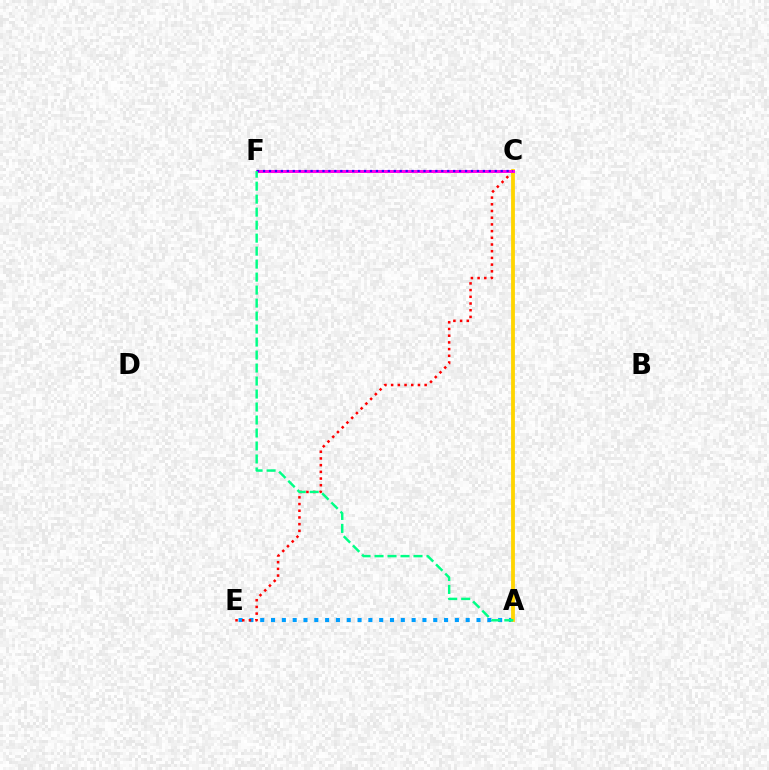{('A', 'E'): [{'color': '#009eff', 'line_style': 'dotted', 'thickness': 2.94}], ('C', 'E'): [{'color': '#ff0000', 'line_style': 'dotted', 'thickness': 1.82}], ('A', 'C'): [{'color': '#ffd500', 'line_style': 'solid', 'thickness': 2.74}], ('C', 'F'): [{'color': '#4fff00', 'line_style': 'dashed', 'thickness': 1.88}, {'color': '#ff00ed', 'line_style': 'solid', 'thickness': 2.13}, {'color': '#3700ff', 'line_style': 'dotted', 'thickness': 1.61}], ('A', 'F'): [{'color': '#00ff86', 'line_style': 'dashed', 'thickness': 1.76}]}